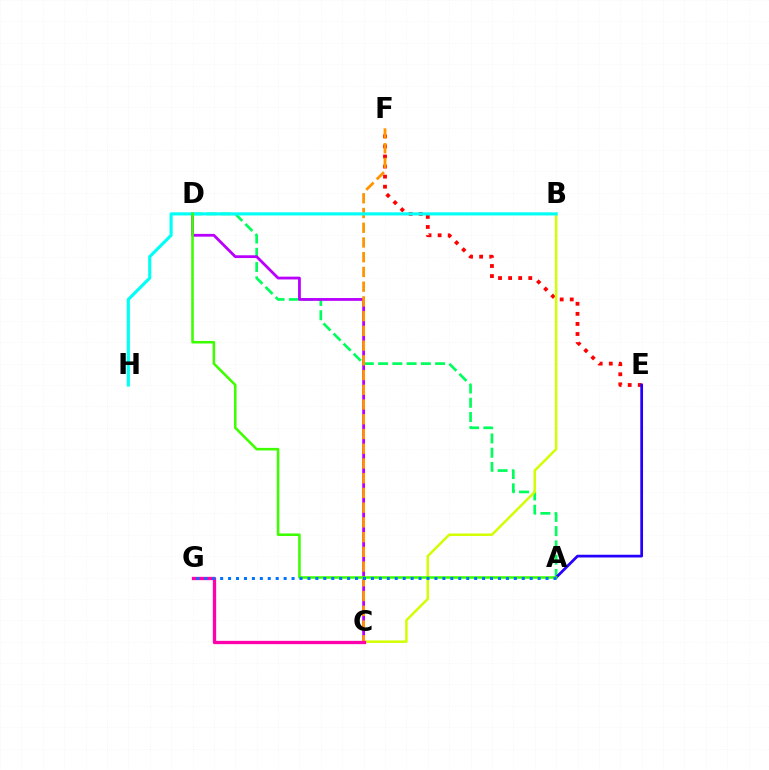{('A', 'D'): [{'color': '#00ff5c', 'line_style': 'dashed', 'thickness': 1.94}, {'color': '#3dff00', 'line_style': 'solid', 'thickness': 1.85}], ('C', 'D'): [{'color': '#b900ff', 'line_style': 'solid', 'thickness': 2.01}], ('E', 'F'): [{'color': '#ff0000', 'line_style': 'dotted', 'thickness': 2.74}], ('B', 'C'): [{'color': '#d1ff00', 'line_style': 'solid', 'thickness': 1.79}], ('A', 'E'): [{'color': '#2500ff', 'line_style': 'solid', 'thickness': 1.97}], ('C', 'F'): [{'color': '#ff9400', 'line_style': 'dashed', 'thickness': 2.0}], ('B', 'H'): [{'color': '#00fff6', 'line_style': 'solid', 'thickness': 2.26}], ('C', 'G'): [{'color': '#ff00ac', 'line_style': 'solid', 'thickness': 2.39}], ('A', 'G'): [{'color': '#0074ff', 'line_style': 'dotted', 'thickness': 2.16}]}